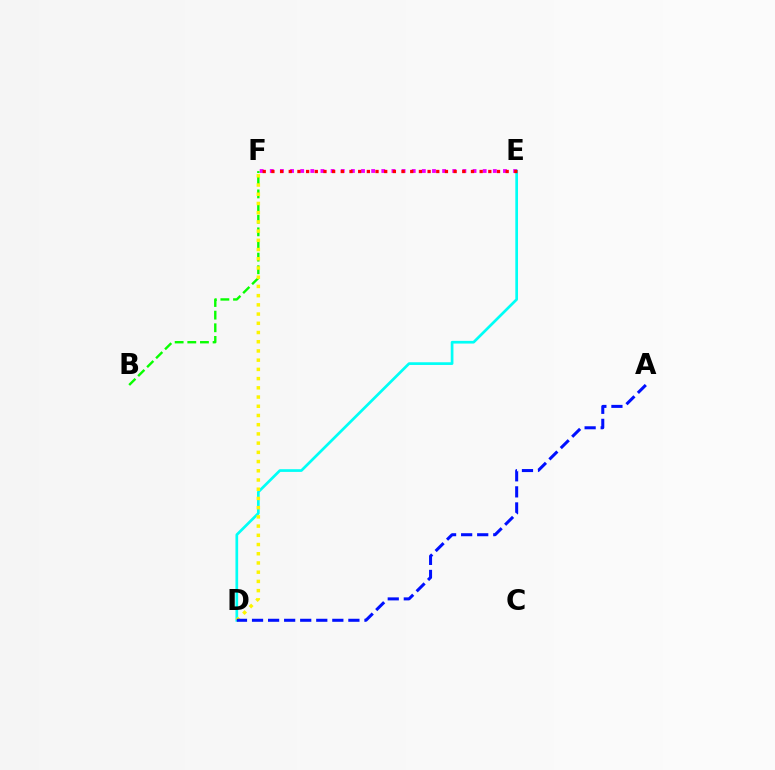{('E', 'F'): [{'color': '#ee00ff', 'line_style': 'dotted', 'thickness': 2.75}, {'color': '#ff0000', 'line_style': 'dotted', 'thickness': 2.36}], ('D', 'E'): [{'color': '#00fff6', 'line_style': 'solid', 'thickness': 1.94}], ('B', 'F'): [{'color': '#08ff00', 'line_style': 'dashed', 'thickness': 1.72}], ('D', 'F'): [{'color': '#fcf500', 'line_style': 'dotted', 'thickness': 2.5}], ('A', 'D'): [{'color': '#0010ff', 'line_style': 'dashed', 'thickness': 2.18}]}